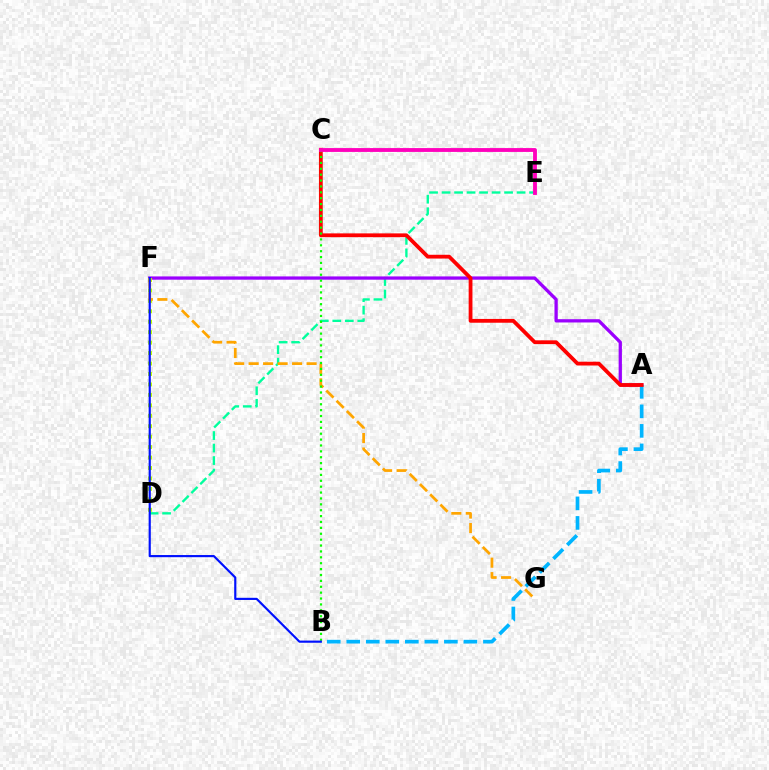{('D', 'E'): [{'color': '#00ff9d', 'line_style': 'dashed', 'thickness': 1.7}], ('A', 'F'): [{'color': '#9b00ff', 'line_style': 'solid', 'thickness': 2.36}], ('A', 'B'): [{'color': '#00b5ff', 'line_style': 'dashed', 'thickness': 2.65}], ('A', 'C'): [{'color': '#ff0000', 'line_style': 'solid', 'thickness': 2.73}], ('D', 'F'): [{'color': '#b3ff00', 'line_style': 'dotted', 'thickness': 2.84}], ('F', 'G'): [{'color': '#ffa500', 'line_style': 'dashed', 'thickness': 1.97}], ('B', 'C'): [{'color': '#08ff00', 'line_style': 'dotted', 'thickness': 1.6}], ('C', 'E'): [{'color': '#ff00bd', 'line_style': 'solid', 'thickness': 2.77}], ('B', 'F'): [{'color': '#0010ff', 'line_style': 'solid', 'thickness': 1.56}]}